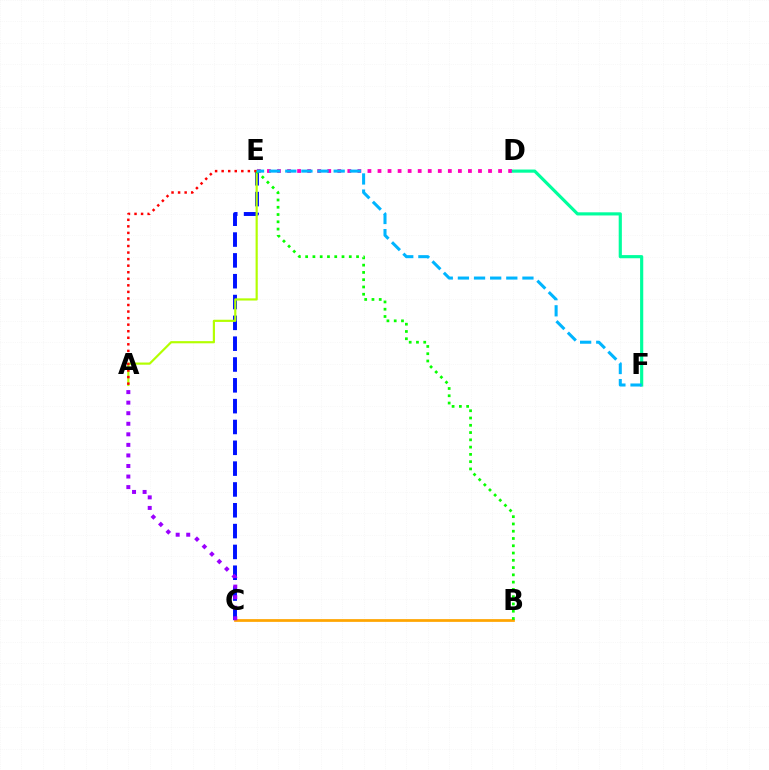{('B', 'C'): [{'color': '#ffa500', 'line_style': 'solid', 'thickness': 1.97}], ('C', 'E'): [{'color': '#0010ff', 'line_style': 'dashed', 'thickness': 2.83}], ('D', 'E'): [{'color': '#ff00bd', 'line_style': 'dotted', 'thickness': 2.73}], ('A', 'E'): [{'color': '#b3ff00', 'line_style': 'solid', 'thickness': 1.57}, {'color': '#ff0000', 'line_style': 'dotted', 'thickness': 1.78}], ('A', 'C'): [{'color': '#9b00ff', 'line_style': 'dotted', 'thickness': 2.87}], ('D', 'F'): [{'color': '#00ff9d', 'line_style': 'solid', 'thickness': 2.28}], ('B', 'E'): [{'color': '#08ff00', 'line_style': 'dotted', 'thickness': 1.98}], ('E', 'F'): [{'color': '#00b5ff', 'line_style': 'dashed', 'thickness': 2.19}]}